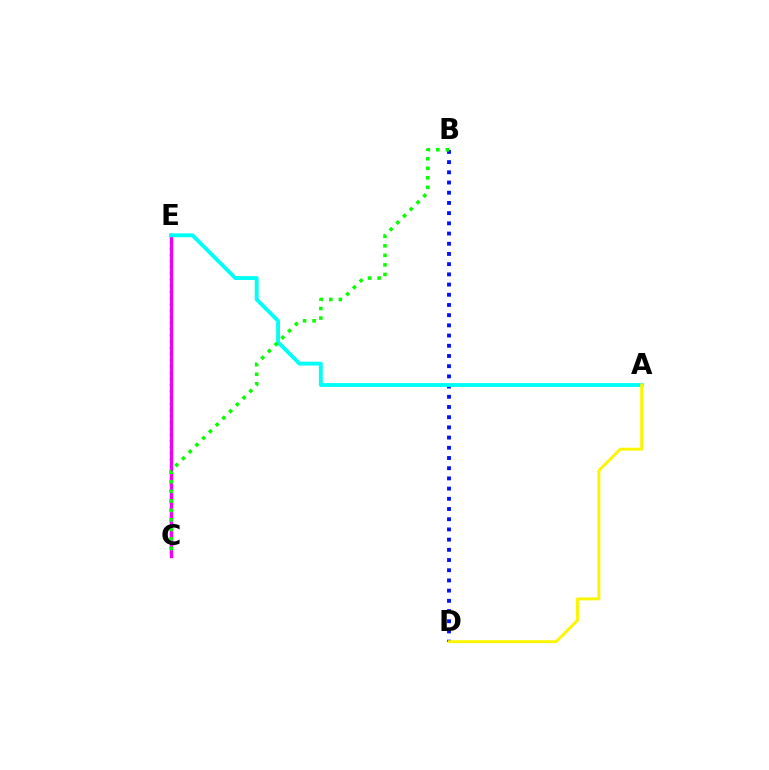{('C', 'E'): [{'color': '#ff0000', 'line_style': 'dotted', 'thickness': 1.69}, {'color': '#ee00ff', 'line_style': 'solid', 'thickness': 2.4}], ('B', 'D'): [{'color': '#0010ff', 'line_style': 'dotted', 'thickness': 2.77}], ('A', 'E'): [{'color': '#00fff6', 'line_style': 'solid', 'thickness': 2.78}], ('A', 'D'): [{'color': '#fcf500', 'line_style': 'solid', 'thickness': 2.1}], ('B', 'C'): [{'color': '#08ff00', 'line_style': 'dotted', 'thickness': 2.59}]}